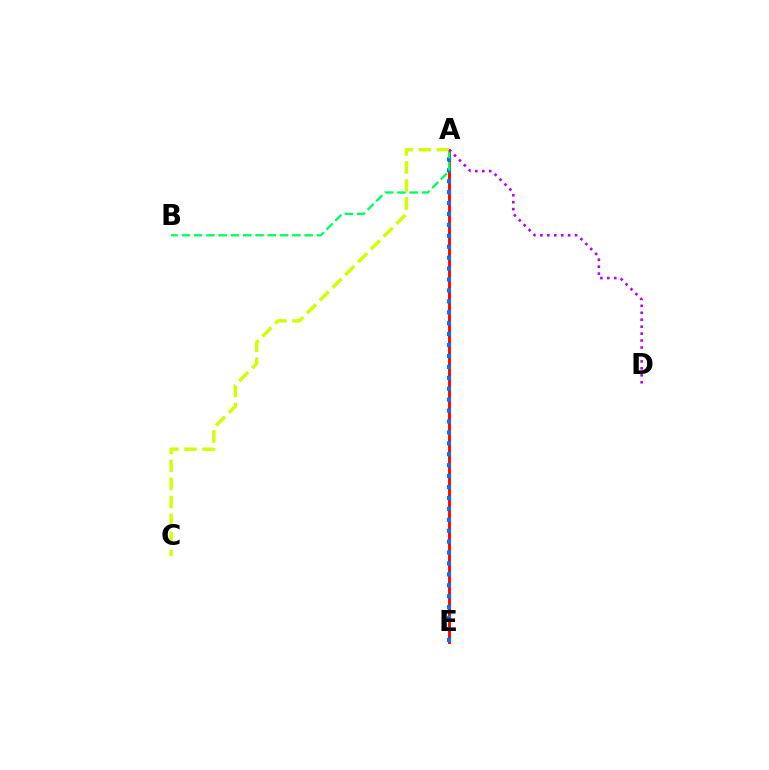{('A', 'E'): [{'color': '#ff0000', 'line_style': 'solid', 'thickness': 2.07}, {'color': '#0074ff', 'line_style': 'dotted', 'thickness': 2.97}], ('A', 'B'): [{'color': '#00ff5c', 'line_style': 'dashed', 'thickness': 1.67}], ('A', 'C'): [{'color': '#d1ff00', 'line_style': 'dashed', 'thickness': 2.45}], ('A', 'D'): [{'color': '#b900ff', 'line_style': 'dotted', 'thickness': 1.89}]}